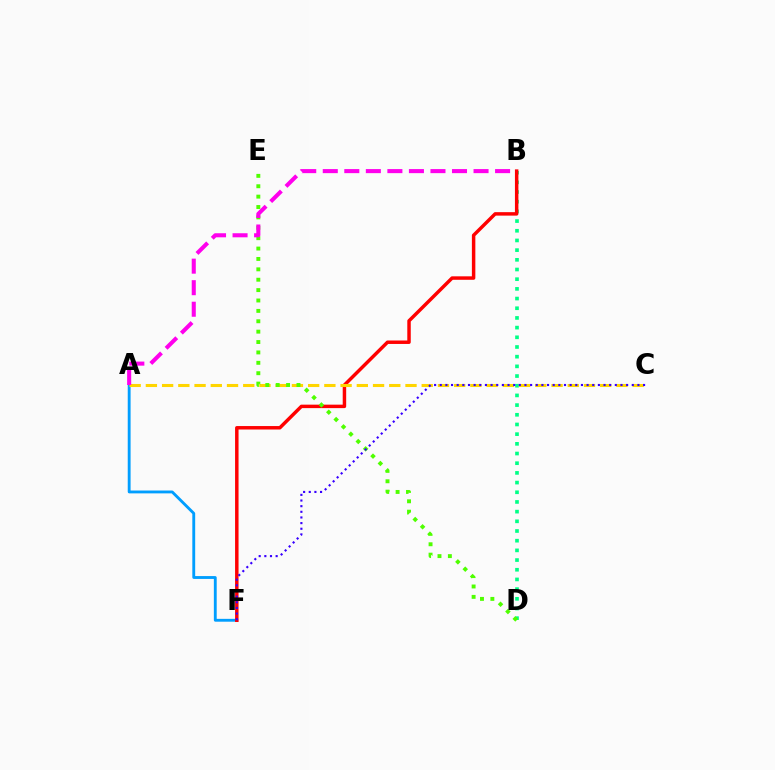{('A', 'F'): [{'color': '#009eff', 'line_style': 'solid', 'thickness': 2.05}], ('B', 'D'): [{'color': '#00ff86', 'line_style': 'dotted', 'thickness': 2.63}], ('B', 'F'): [{'color': '#ff0000', 'line_style': 'solid', 'thickness': 2.49}], ('A', 'C'): [{'color': '#ffd500', 'line_style': 'dashed', 'thickness': 2.2}], ('D', 'E'): [{'color': '#4fff00', 'line_style': 'dotted', 'thickness': 2.82}], ('C', 'F'): [{'color': '#3700ff', 'line_style': 'dotted', 'thickness': 1.53}], ('A', 'B'): [{'color': '#ff00ed', 'line_style': 'dashed', 'thickness': 2.93}]}